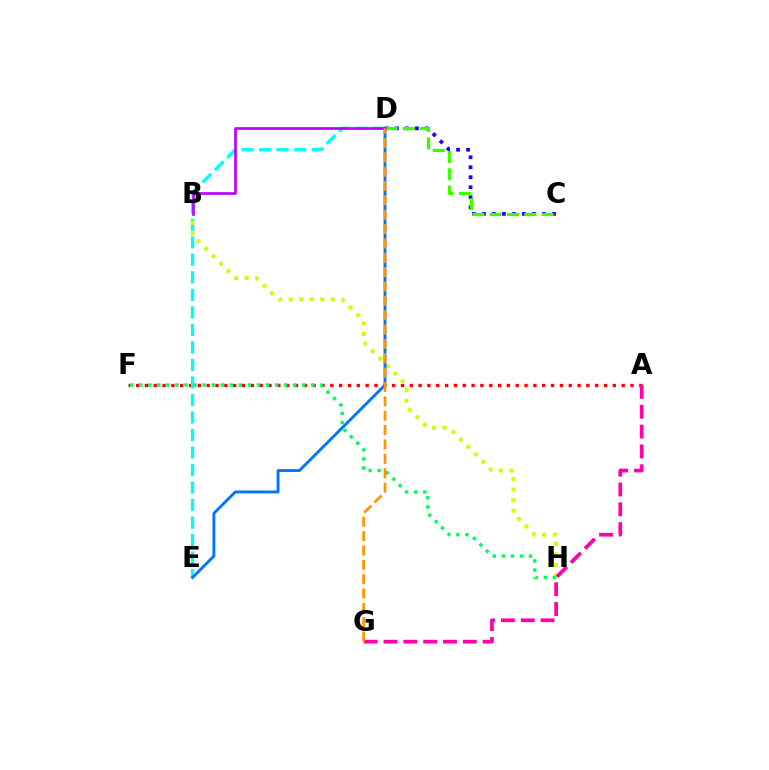{('A', 'F'): [{'color': '#ff0000', 'line_style': 'dotted', 'thickness': 2.4}], ('D', 'E'): [{'color': '#00fff6', 'line_style': 'dashed', 'thickness': 2.38}, {'color': '#0074ff', 'line_style': 'solid', 'thickness': 2.07}], ('B', 'H'): [{'color': '#d1ff00', 'line_style': 'dotted', 'thickness': 2.87}], ('C', 'D'): [{'color': '#2500ff', 'line_style': 'dotted', 'thickness': 2.72}, {'color': '#3dff00', 'line_style': 'dashed', 'thickness': 2.35}], ('A', 'G'): [{'color': '#ff00ac', 'line_style': 'dashed', 'thickness': 2.69}], ('F', 'H'): [{'color': '#00ff5c', 'line_style': 'dotted', 'thickness': 2.46}], ('B', 'D'): [{'color': '#b900ff', 'line_style': 'solid', 'thickness': 1.93}], ('D', 'G'): [{'color': '#ff9400', 'line_style': 'dashed', 'thickness': 1.95}]}